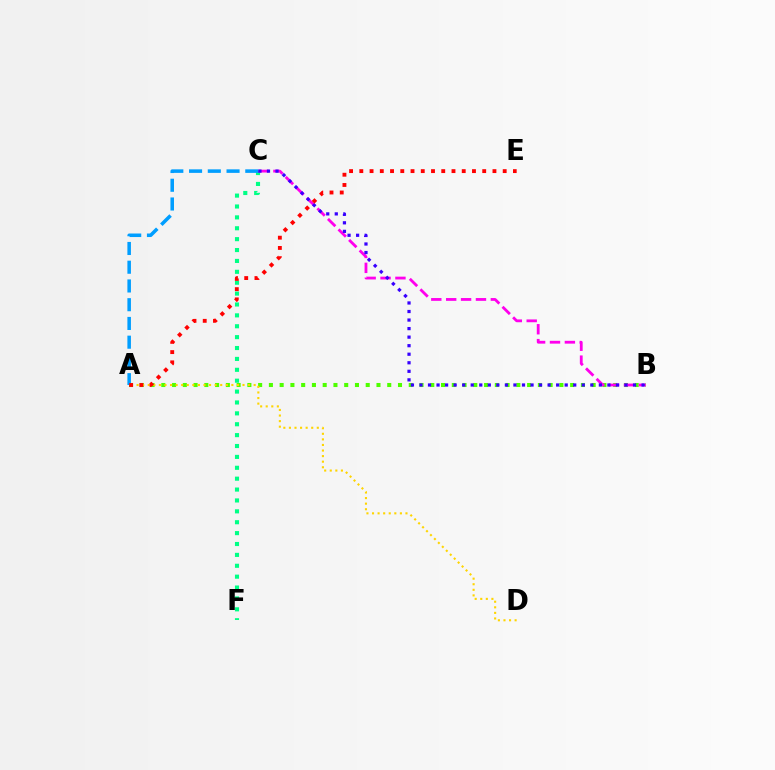{('A', 'B'): [{'color': '#4fff00', 'line_style': 'dotted', 'thickness': 2.92}], ('C', 'F'): [{'color': '#00ff86', 'line_style': 'dotted', 'thickness': 2.96}], ('A', 'D'): [{'color': '#ffd500', 'line_style': 'dotted', 'thickness': 1.51}], ('B', 'C'): [{'color': '#ff00ed', 'line_style': 'dashed', 'thickness': 2.02}, {'color': '#3700ff', 'line_style': 'dotted', 'thickness': 2.32}], ('A', 'C'): [{'color': '#009eff', 'line_style': 'dashed', 'thickness': 2.55}], ('A', 'E'): [{'color': '#ff0000', 'line_style': 'dotted', 'thickness': 2.78}]}